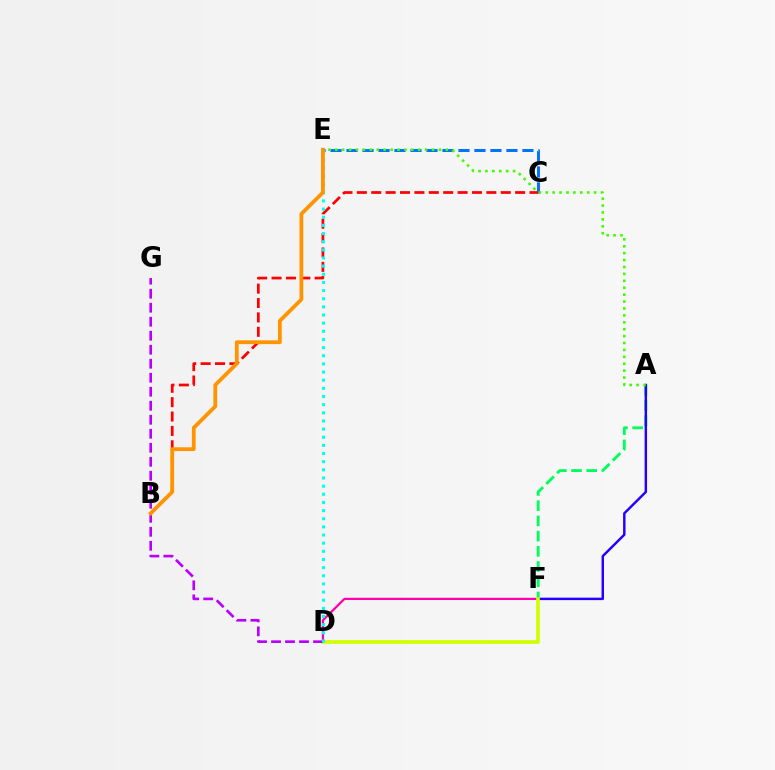{('A', 'F'): [{'color': '#00ff5c', 'line_style': 'dashed', 'thickness': 2.07}, {'color': '#2500ff', 'line_style': 'solid', 'thickness': 1.77}], ('D', 'F'): [{'color': '#ff00ac', 'line_style': 'solid', 'thickness': 1.6}, {'color': '#d1ff00', 'line_style': 'solid', 'thickness': 2.66}], ('C', 'E'): [{'color': '#0074ff', 'line_style': 'dashed', 'thickness': 2.17}], ('A', 'E'): [{'color': '#3dff00', 'line_style': 'dotted', 'thickness': 1.88}], ('B', 'C'): [{'color': '#ff0000', 'line_style': 'dashed', 'thickness': 1.95}], ('D', 'G'): [{'color': '#b900ff', 'line_style': 'dashed', 'thickness': 1.9}], ('D', 'E'): [{'color': '#00fff6', 'line_style': 'dotted', 'thickness': 2.21}], ('B', 'E'): [{'color': '#ff9400', 'line_style': 'solid', 'thickness': 2.73}]}